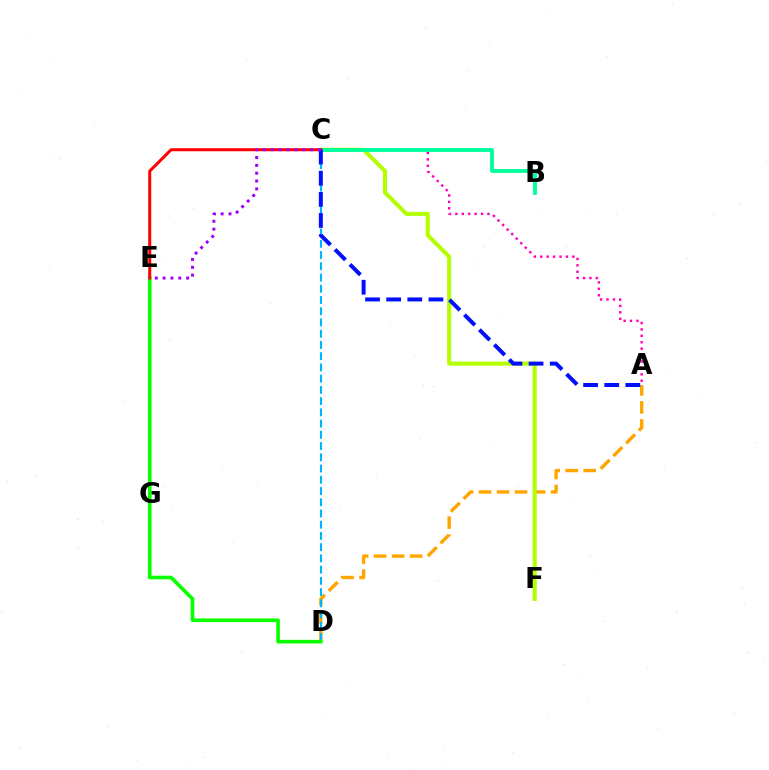{('A', 'C'): [{'color': '#ff00bd', 'line_style': 'dotted', 'thickness': 1.74}, {'color': '#0010ff', 'line_style': 'dashed', 'thickness': 2.87}], ('A', 'D'): [{'color': '#ffa500', 'line_style': 'dashed', 'thickness': 2.45}], ('C', 'D'): [{'color': '#00b5ff', 'line_style': 'dashed', 'thickness': 1.53}], ('C', 'F'): [{'color': '#b3ff00', 'line_style': 'solid', 'thickness': 2.92}], ('B', 'C'): [{'color': '#00ff9d', 'line_style': 'solid', 'thickness': 2.77}], ('D', 'E'): [{'color': '#08ff00', 'line_style': 'solid', 'thickness': 2.62}], ('C', 'E'): [{'color': '#ff0000', 'line_style': 'solid', 'thickness': 2.17}, {'color': '#9b00ff', 'line_style': 'dotted', 'thickness': 2.13}]}